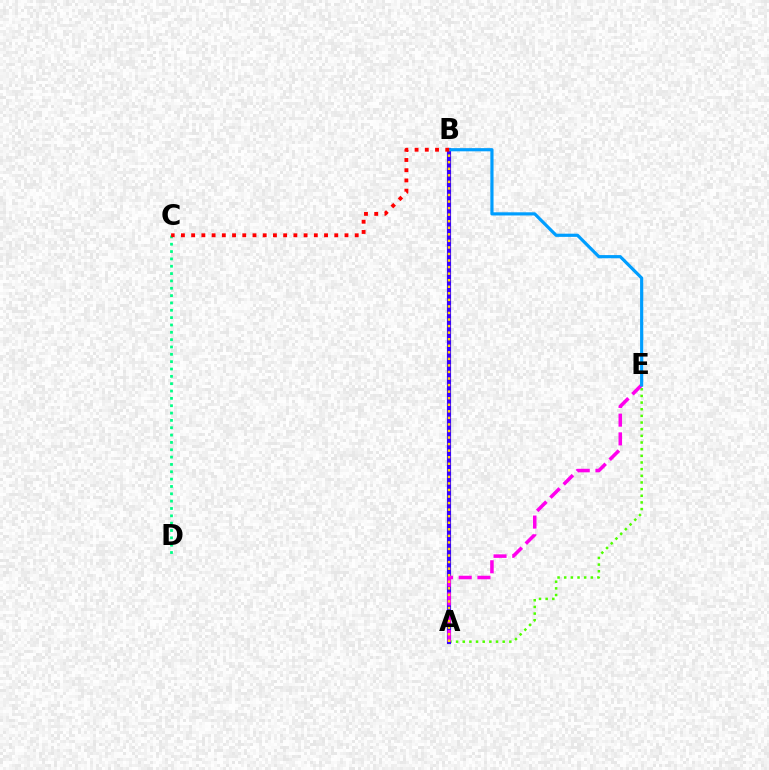{('C', 'D'): [{'color': '#00ff86', 'line_style': 'dotted', 'thickness': 1.99}], ('A', 'E'): [{'color': '#4fff00', 'line_style': 'dotted', 'thickness': 1.81}, {'color': '#ff00ed', 'line_style': 'dashed', 'thickness': 2.55}], ('A', 'B'): [{'color': '#3700ff', 'line_style': 'solid', 'thickness': 2.99}, {'color': '#ffd500', 'line_style': 'dotted', 'thickness': 1.78}], ('B', 'E'): [{'color': '#009eff', 'line_style': 'solid', 'thickness': 2.29}], ('B', 'C'): [{'color': '#ff0000', 'line_style': 'dotted', 'thickness': 2.78}]}